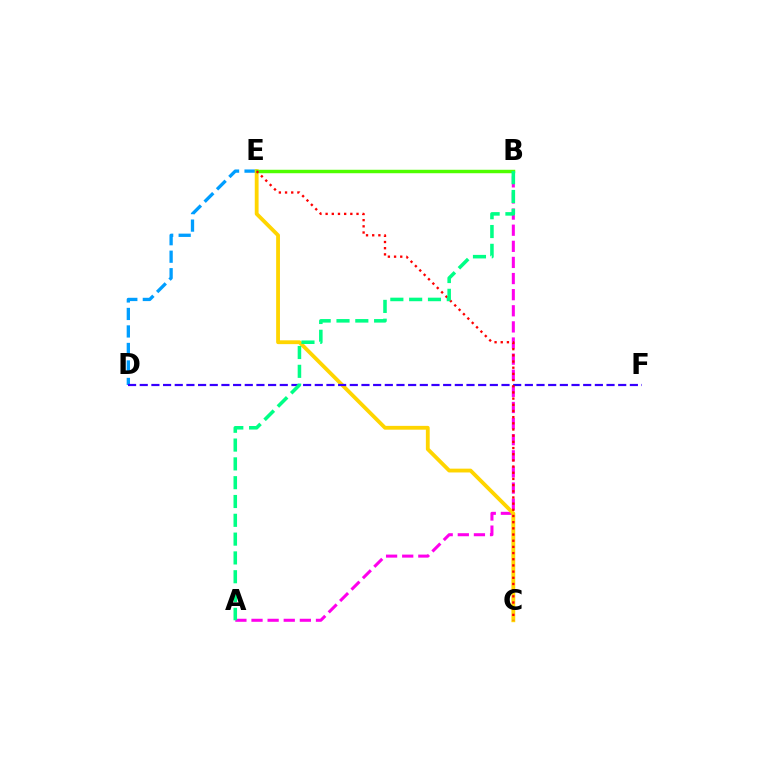{('A', 'B'): [{'color': '#ff00ed', 'line_style': 'dashed', 'thickness': 2.19}, {'color': '#00ff86', 'line_style': 'dashed', 'thickness': 2.56}], ('D', 'E'): [{'color': '#009eff', 'line_style': 'dashed', 'thickness': 2.38}], ('C', 'E'): [{'color': '#ffd500', 'line_style': 'solid', 'thickness': 2.75}, {'color': '#ff0000', 'line_style': 'dotted', 'thickness': 1.68}], ('D', 'F'): [{'color': '#3700ff', 'line_style': 'dashed', 'thickness': 1.59}], ('B', 'E'): [{'color': '#4fff00', 'line_style': 'solid', 'thickness': 2.49}]}